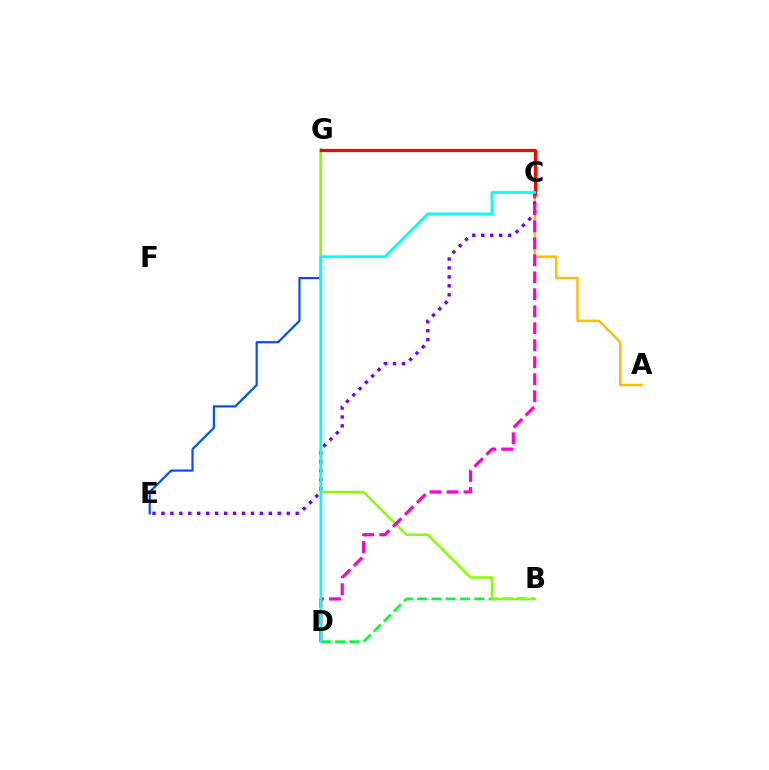{('A', 'C'): [{'color': '#ffbd00', 'line_style': 'solid', 'thickness': 1.75}], ('B', 'D'): [{'color': '#00ff39', 'line_style': 'dashed', 'thickness': 1.94}], ('E', 'G'): [{'color': '#004bff', 'line_style': 'solid', 'thickness': 1.56}], ('B', 'G'): [{'color': '#84ff00', 'line_style': 'solid', 'thickness': 1.74}], ('C', 'E'): [{'color': '#7200ff', 'line_style': 'dotted', 'thickness': 2.43}], ('C', 'D'): [{'color': '#ff00cf', 'line_style': 'dashed', 'thickness': 2.31}, {'color': '#00fff6', 'line_style': 'solid', 'thickness': 1.96}], ('C', 'G'): [{'color': '#ff0000', 'line_style': 'solid', 'thickness': 2.32}]}